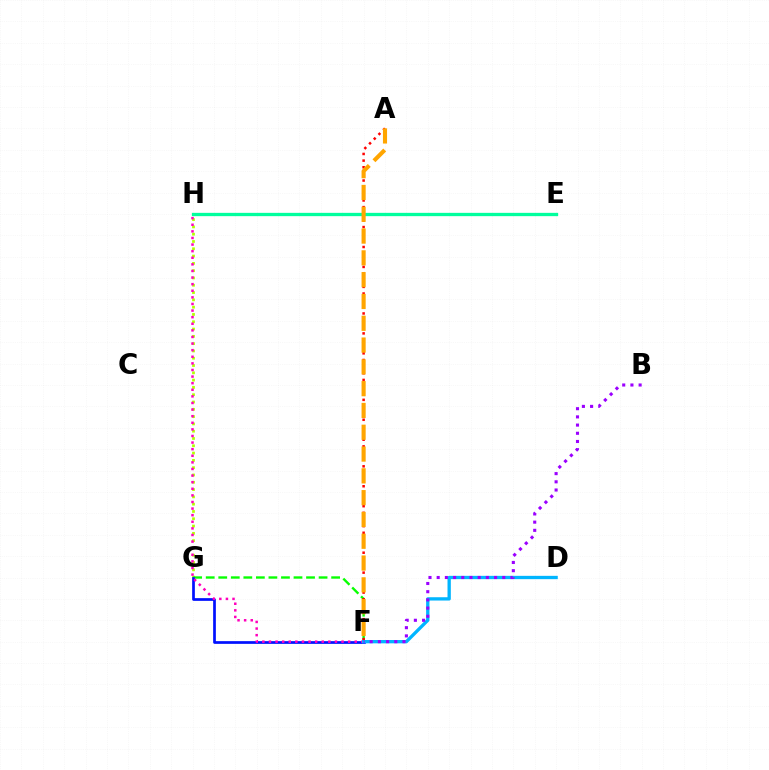{('G', 'H'): [{'color': '#b3ff00', 'line_style': 'dotted', 'thickness': 1.98}], ('F', 'G'): [{'color': '#08ff00', 'line_style': 'dashed', 'thickness': 1.7}, {'color': '#0010ff', 'line_style': 'solid', 'thickness': 1.95}], ('E', 'H'): [{'color': '#00ff9d', 'line_style': 'solid', 'thickness': 2.38}], ('A', 'F'): [{'color': '#ff0000', 'line_style': 'dotted', 'thickness': 1.81}, {'color': '#ffa500', 'line_style': 'dashed', 'thickness': 2.96}], ('F', 'H'): [{'color': '#ff00bd', 'line_style': 'dotted', 'thickness': 1.79}], ('D', 'F'): [{'color': '#00b5ff', 'line_style': 'solid', 'thickness': 2.38}], ('B', 'F'): [{'color': '#9b00ff', 'line_style': 'dotted', 'thickness': 2.23}]}